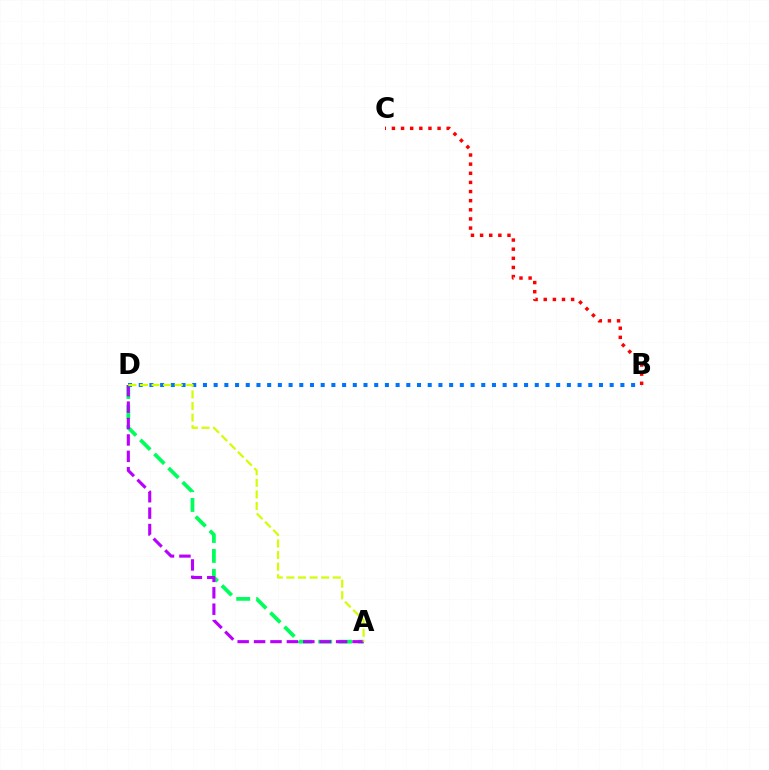{('A', 'D'): [{'color': '#00ff5c', 'line_style': 'dashed', 'thickness': 2.71}, {'color': '#b900ff', 'line_style': 'dashed', 'thickness': 2.23}, {'color': '#d1ff00', 'line_style': 'dashed', 'thickness': 1.57}], ('B', 'D'): [{'color': '#0074ff', 'line_style': 'dotted', 'thickness': 2.91}], ('B', 'C'): [{'color': '#ff0000', 'line_style': 'dotted', 'thickness': 2.48}]}